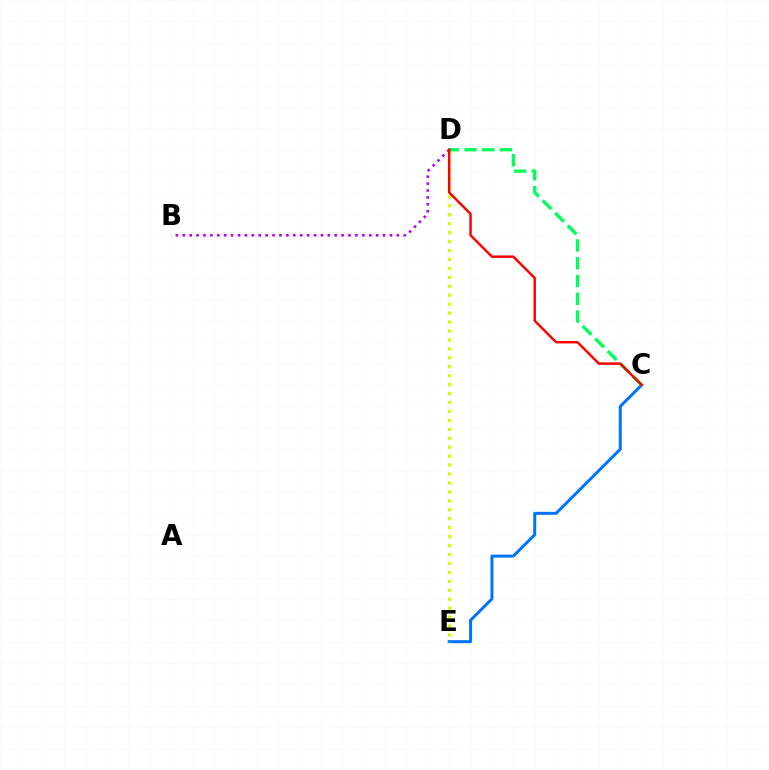{('C', 'E'): [{'color': '#0074ff', 'line_style': 'solid', 'thickness': 2.16}], ('D', 'E'): [{'color': '#d1ff00', 'line_style': 'dotted', 'thickness': 2.43}], ('B', 'D'): [{'color': '#b900ff', 'line_style': 'dotted', 'thickness': 1.88}], ('C', 'D'): [{'color': '#00ff5c', 'line_style': 'dashed', 'thickness': 2.41}, {'color': '#ff0000', 'line_style': 'solid', 'thickness': 1.77}]}